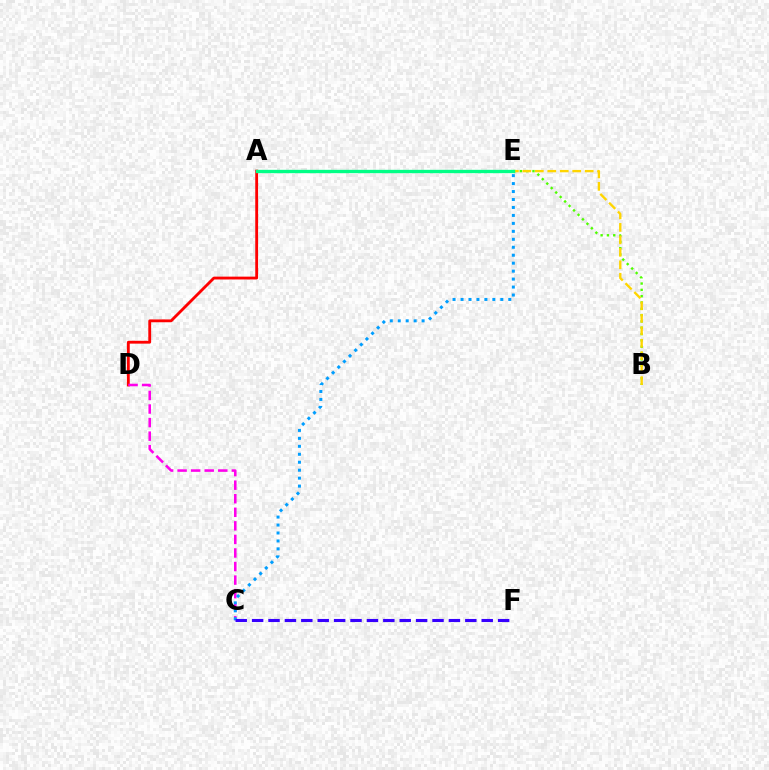{('B', 'E'): [{'color': '#4fff00', 'line_style': 'dotted', 'thickness': 1.72}, {'color': '#ffd500', 'line_style': 'dashed', 'thickness': 1.69}], ('A', 'D'): [{'color': '#ff0000', 'line_style': 'solid', 'thickness': 2.04}], ('C', 'D'): [{'color': '#ff00ed', 'line_style': 'dashed', 'thickness': 1.84}], ('C', 'E'): [{'color': '#009eff', 'line_style': 'dotted', 'thickness': 2.16}], ('A', 'E'): [{'color': '#00ff86', 'line_style': 'solid', 'thickness': 2.41}], ('C', 'F'): [{'color': '#3700ff', 'line_style': 'dashed', 'thickness': 2.23}]}